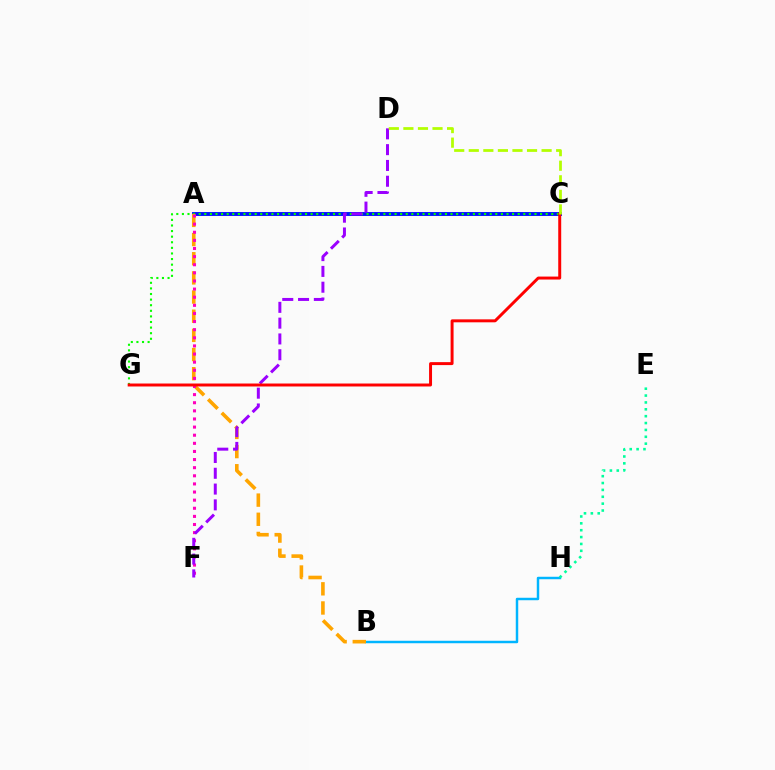{('A', 'C'): [{'color': '#0010ff', 'line_style': 'solid', 'thickness': 2.79}], ('B', 'H'): [{'color': '#00b5ff', 'line_style': 'solid', 'thickness': 1.77}], ('C', 'G'): [{'color': '#08ff00', 'line_style': 'dotted', 'thickness': 1.52}, {'color': '#ff0000', 'line_style': 'solid', 'thickness': 2.13}], ('A', 'B'): [{'color': '#ffa500', 'line_style': 'dashed', 'thickness': 2.6}], ('A', 'F'): [{'color': '#ff00bd', 'line_style': 'dotted', 'thickness': 2.21}], ('D', 'F'): [{'color': '#9b00ff', 'line_style': 'dashed', 'thickness': 2.15}], ('E', 'H'): [{'color': '#00ff9d', 'line_style': 'dotted', 'thickness': 1.87}], ('C', 'D'): [{'color': '#b3ff00', 'line_style': 'dashed', 'thickness': 1.98}]}